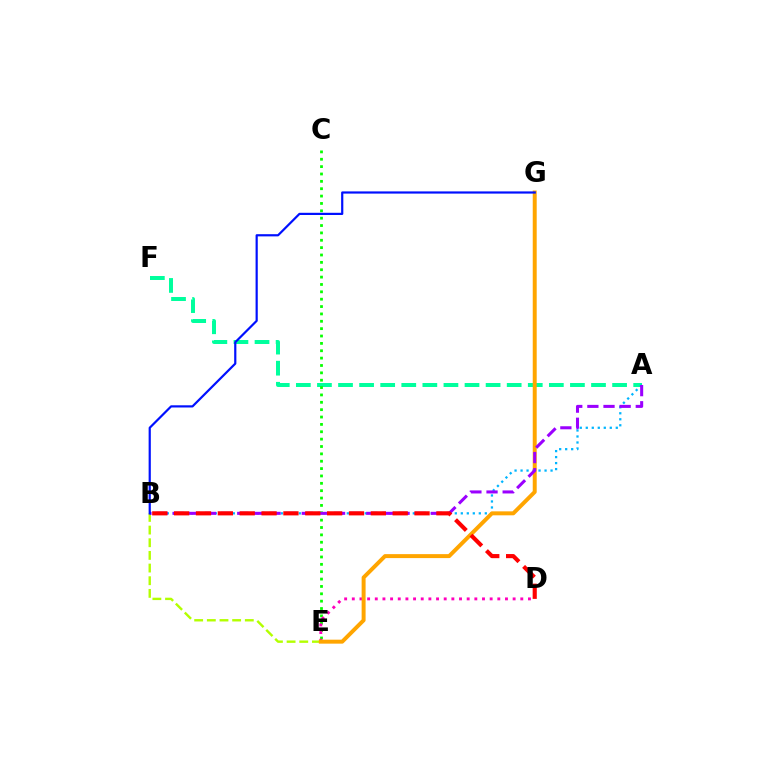{('A', 'F'): [{'color': '#00ff9d', 'line_style': 'dashed', 'thickness': 2.86}], ('C', 'E'): [{'color': '#08ff00', 'line_style': 'dotted', 'thickness': 2.0}], ('D', 'E'): [{'color': '#ff00bd', 'line_style': 'dotted', 'thickness': 2.08}], ('B', 'E'): [{'color': '#b3ff00', 'line_style': 'dashed', 'thickness': 1.72}], ('A', 'B'): [{'color': '#00b5ff', 'line_style': 'dotted', 'thickness': 1.63}, {'color': '#9b00ff', 'line_style': 'dashed', 'thickness': 2.19}], ('E', 'G'): [{'color': '#ffa500', 'line_style': 'solid', 'thickness': 2.85}], ('B', 'D'): [{'color': '#ff0000', 'line_style': 'dashed', 'thickness': 2.97}], ('B', 'G'): [{'color': '#0010ff', 'line_style': 'solid', 'thickness': 1.58}]}